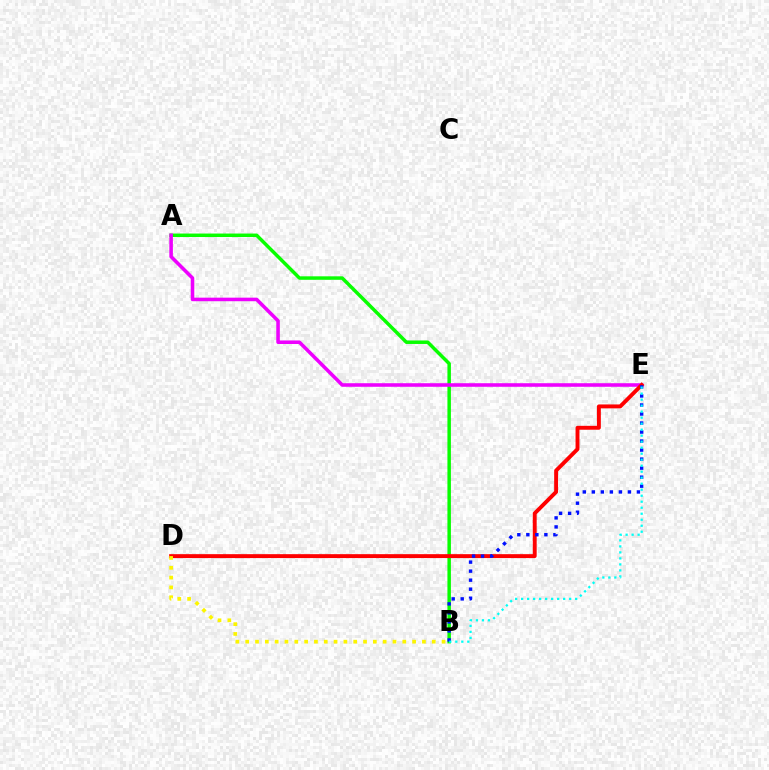{('A', 'B'): [{'color': '#08ff00', 'line_style': 'solid', 'thickness': 2.51}], ('A', 'E'): [{'color': '#ee00ff', 'line_style': 'solid', 'thickness': 2.56}], ('D', 'E'): [{'color': '#ff0000', 'line_style': 'solid', 'thickness': 2.81}], ('B', 'E'): [{'color': '#0010ff', 'line_style': 'dotted', 'thickness': 2.45}, {'color': '#00fff6', 'line_style': 'dotted', 'thickness': 1.63}], ('B', 'D'): [{'color': '#fcf500', 'line_style': 'dotted', 'thickness': 2.67}]}